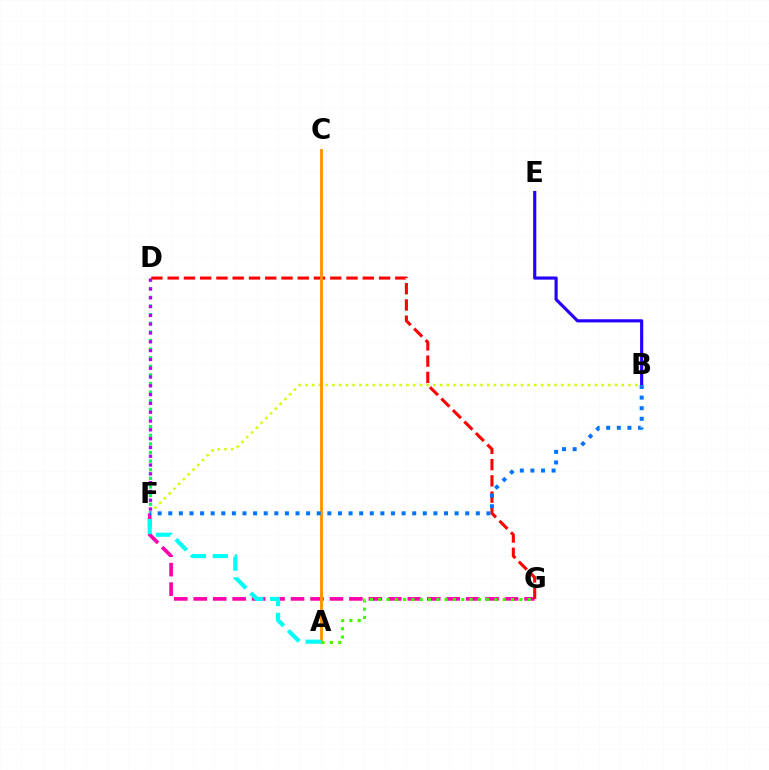{('D', 'F'): [{'color': '#00ff5c', 'line_style': 'dotted', 'thickness': 2.34}, {'color': '#b900ff', 'line_style': 'dotted', 'thickness': 2.39}], ('F', 'G'): [{'color': '#ff00ac', 'line_style': 'dashed', 'thickness': 2.64}], ('B', 'E'): [{'color': '#2500ff', 'line_style': 'solid', 'thickness': 2.27}], ('D', 'G'): [{'color': '#ff0000', 'line_style': 'dashed', 'thickness': 2.21}], ('B', 'F'): [{'color': '#d1ff00', 'line_style': 'dotted', 'thickness': 1.83}, {'color': '#0074ff', 'line_style': 'dotted', 'thickness': 2.88}], ('A', 'C'): [{'color': '#ff9400', 'line_style': 'solid', 'thickness': 2.07}], ('A', 'F'): [{'color': '#00fff6', 'line_style': 'dashed', 'thickness': 2.98}], ('A', 'G'): [{'color': '#3dff00', 'line_style': 'dotted', 'thickness': 2.26}]}